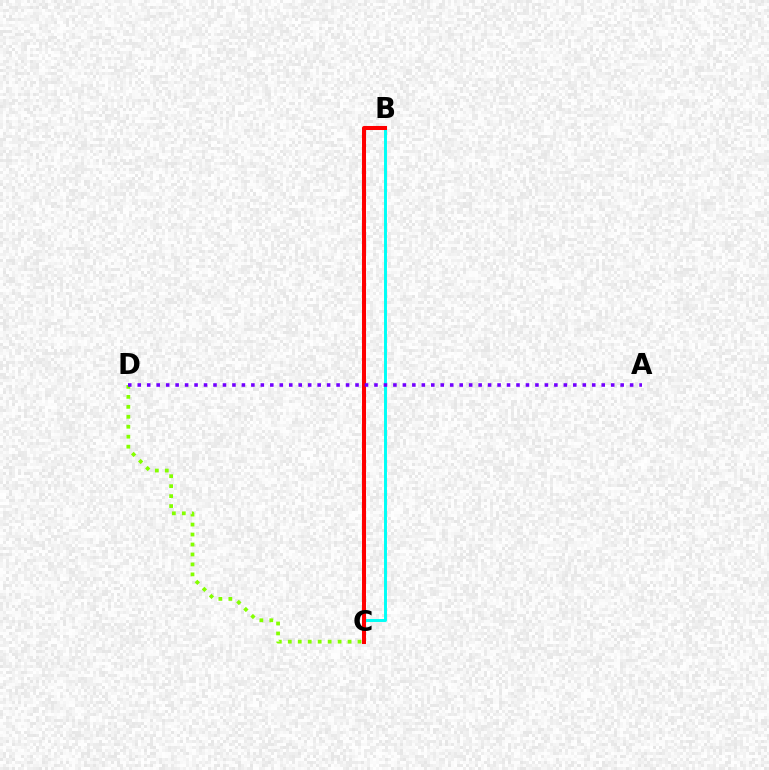{('C', 'D'): [{'color': '#84ff00', 'line_style': 'dotted', 'thickness': 2.71}], ('B', 'C'): [{'color': '#00fff6', 'line_style': 'solid', 'thickness': 2.12}, {'color': '#ff0000', 'line_style': 'solid', 'thickness': 2.91}], ('A', 'D'): [{'color': '#7200ff', 'line_style': 'dotted', 'thickness': 2.57}]}